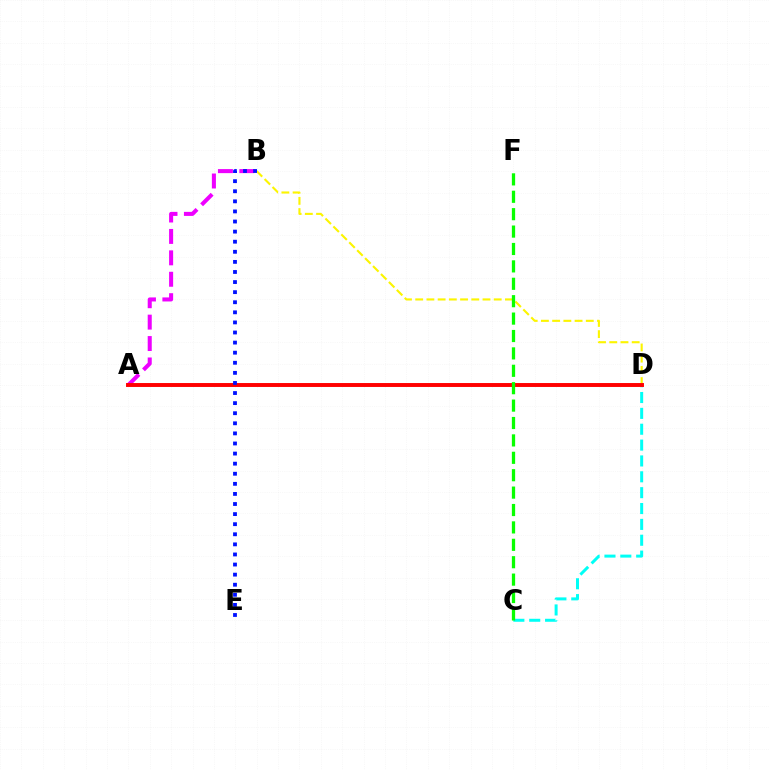{('A', 'B'): [{'color': '#ee00ff', 'line_style': 'dashed', 'thickness': 2.91}], ('C', 'D'): [{'color': '#00fff6', 'line_style': 'dashed', 'thickness': 2.15}], ('B', 'D'): [{'color': '#fcf500', 'line_style': 'dashed', 'thickness': 1.52}], ('A', 'D'): [{'color': '#ff0000', 'line_style': 'solid', 'thickness': 2.83}], ('C', 'F'): [{'color': '#08ff00', 'line_style': 'dashed', 'thickness': 2.36}], ('B', 'E'): [{'color': '#0010ff', 'line_style': 'dotted', 'thickness': 2.74}]}